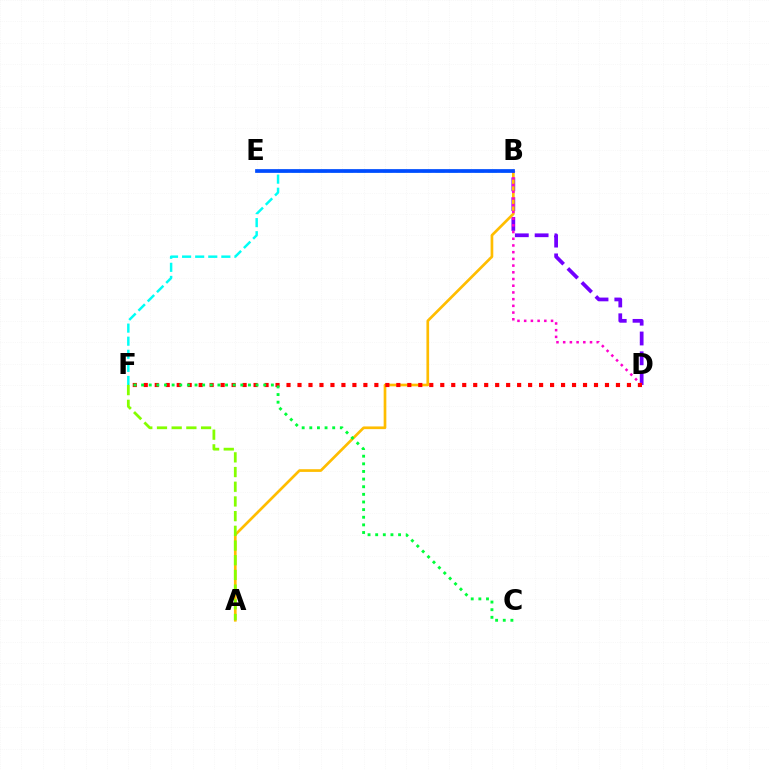{('B', 'D'): [{'color': '#7200ff', 'line_style': 'dashed', 'thickness': 2.69}, {'color': '#ff00cf', 'line_style': 'dotted', 'thickness': 1.82}], ('B', 'F'): [{'color': '#00fff6', 'line_style': 'dashed', 'thickness': 1.78}], ('A', 'B'): [{'color': '#ffbd00', 'line_style': 'solid', 'thickness': 1.94}], ('D', 'F'): [{'color': '#ff0000', 'line_style': 'dotted', 'thickness': 2.98}], ('B', 'E'): [{'color': '#004bff', 'line_style': 'solid', 'thickness': 2.68}], ('C', 'F'): [{'color': '#00ff39', 'line_style': 'dotted', 'thickness': 2.07}], ('A', 'F'): [{'color': '#84ff00', 'line_style': 'dashed', 'thickness': 2.0}]}